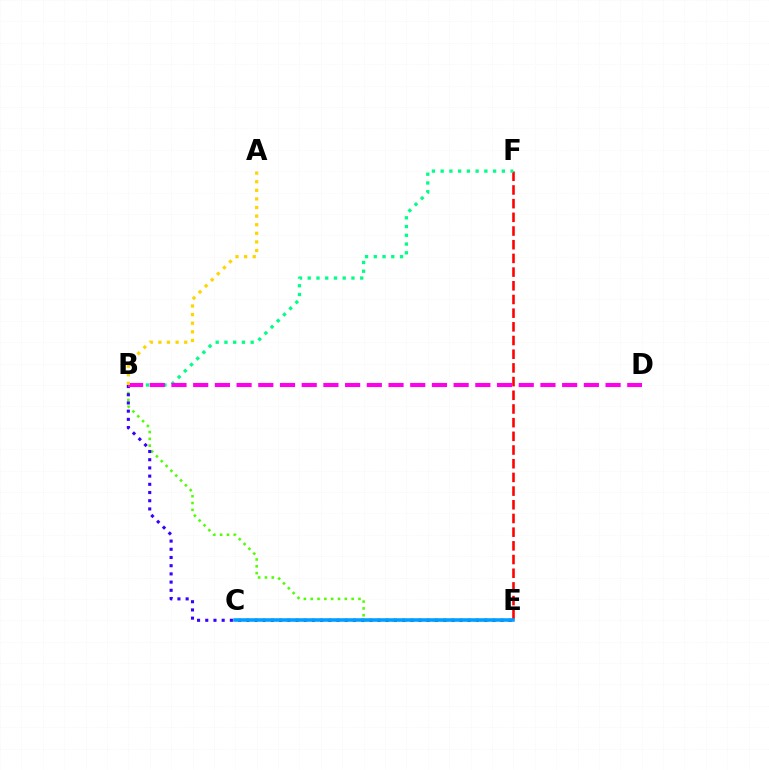{('B', 'E'): [{'color': '#4fff00', 'line_style': 'dotted', 'thickness': 1.85}, {'color': '#3700ff', 'line_style': 'dotted', 'thickness': 2.23}], ('E', 'F'): [{'color': '#ff0000', 'line_style': 'dashed', 'thickness': 1.86}], ('C', 'E'): [{'color': '#009eff', 'line_style': 'solid', 'thickness': 2.54}], ('B', 'F'): [{'color': '#00ff86', 'line_style': 'dotted', 'thickness': 2.38}], ('B', 'D'): [{'color': '#ff00ed', 'line_style': 'dashed', 'thickness': 2.95}], ('A', 'B'): [{'color': '#ffd500', 'line_style': 'dotted', 'thickness': 2.34}]}